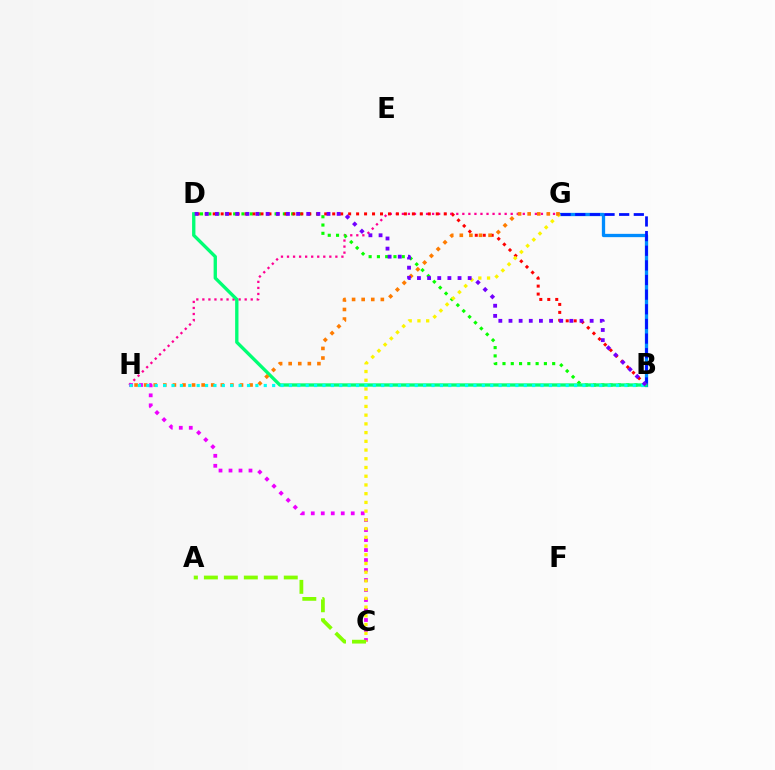{('G', 'H'): [{'color': '#ff0094', 'line_style': 'dotted', 'thickness': 1.64}, {'color': '#ff7c00', 'line_style': 'dotted', 'thickness': 2.6}], ('B', 'G'): [{'color': '#008cff', 'line_style': 'solid', 'thickness': 2.37}, {'color': '#0010ff', 'line_style': 'dashed', 'thickness': 1.99}], ('C', 'H'): [{'color': '#ee00ff', 'line_style': 'dotted', 'thickness': 2.71}], ('B', 'D'): [{'color': '#08ff00', 'line_style': 'dotted', 'thickness': 2.25}, {'color': '#ff0000', 'line_style': 'dotted', 'thickness': 2.16}, {'color': '#00ff74', 'line_style': 'solid', 'thickness': 2.4}, {'color': '#7200ff', 'line_style': 'dotted', 'thickness': 2.76}], ('C', 'G'): [{'color': '#fcf500', 'line_style': 'dotted', 'thickness': 2.37}], ('B', 'H'): [{'color': '#00fff6', 'line_style': 'dotted', 'thickness': 2.28}], ('A', 'C'): [{'color': '#84ff00', 'line_style': 'dashed', 'thickness': 2.71}]}